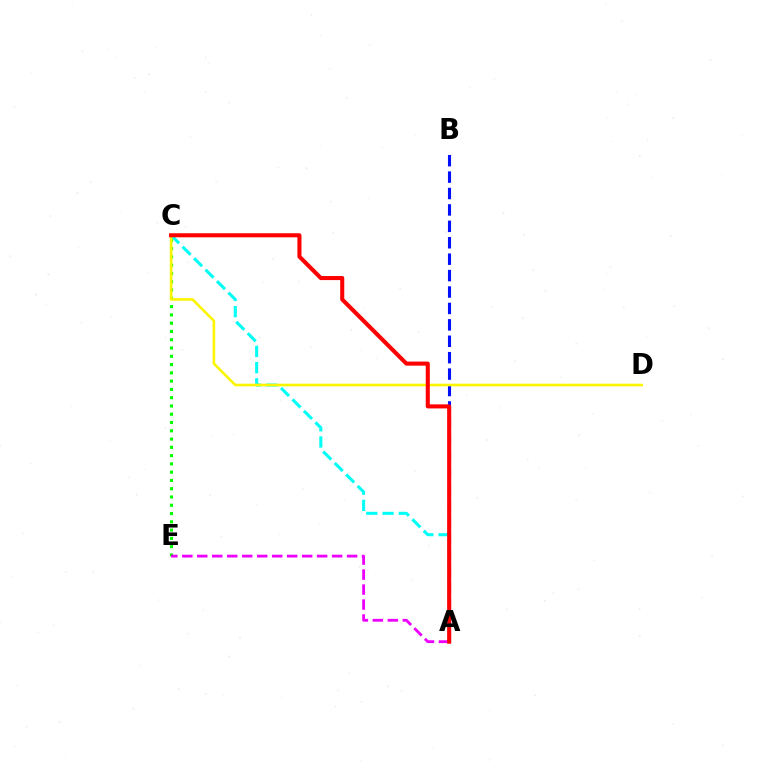{('C', 'E'): [{'color': '#08ff00', 'line_style': 'dotted', 'thickness': 2.25}], ('A', 'E'): [{'color': '#ee00ff', 'line_style': 'dashed', 'thickness': 2.04}], ('A', 'B'): [{'color': '#0010ff', 'line_style': 'dashed', 'thickness': 2.23}], ('A', 'C'): [{'color': '#00fff6', 'line_style': 'dashed', 'thickness': 2.2}, {'color': '#ff0000', 'line_style': 'solid', 'thickness': 2.93}], ('C', 'D'): [{'color': '#fcf500', 'line_style': 'solid', 'thickness': 1.88}]}